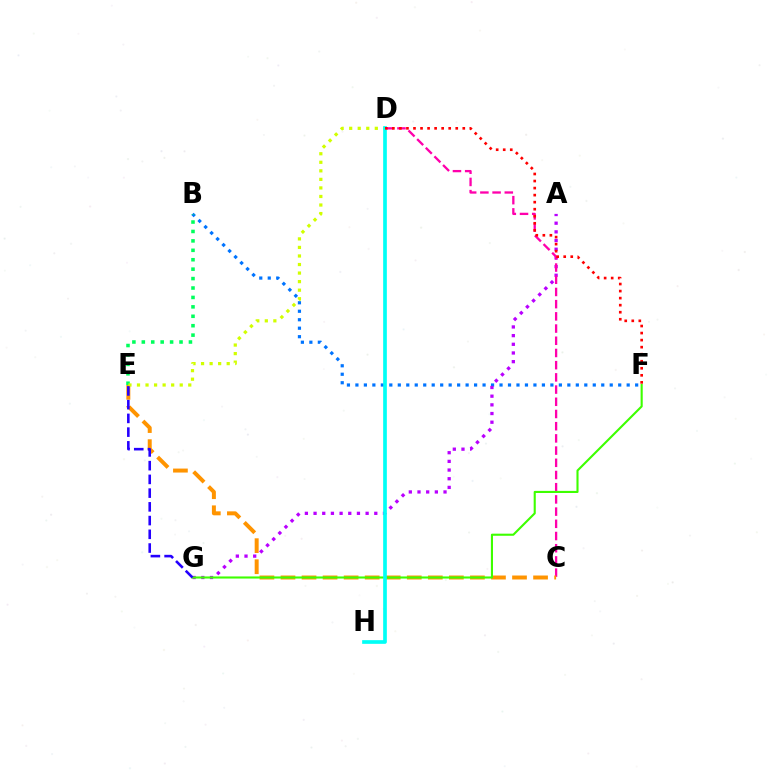{('B', 'F'): [{'color': '#0074ff', 'line_style': 'dotted', 'thickness': 2.3}], ('B', 'E'): [{'color': '#00ff5c', 'line_style': 'dotted', 'thickness': 2.56}], ('A', 'G'): [{'color': '#b900ff', 'line_style': 'dotted', 'thickness': 2.36}], ('C', 'D'): [{'color': '#ff00ac', 'line_style': 'dashed', 'thickness': 1.66}], ('C', 'E'): [{'color': '#ff9400', 'line_style': 'dashed', 'thickness': 2.86}], ('F', 'G'): [{'color': '#3dff00', 'line_style': 'solid', 'thickness': 1.52}], ('D', 'E'): [{'color': '#d1ff00', 'line_style': 'dotted', 'thickness': 2.32}], ('D', 'H'): [{'color': '#00fff6', 'line_style': 'solid', 'thickness': 2.65}], ('D', 'F'): [{'color': '#ff0000', 'line_style': 'dotted', 'thickness': 1.91}], ('E', 'G'): [{'color': '#2500ff', 'line_style': 'dashed', 'thickness': 1.87}]}